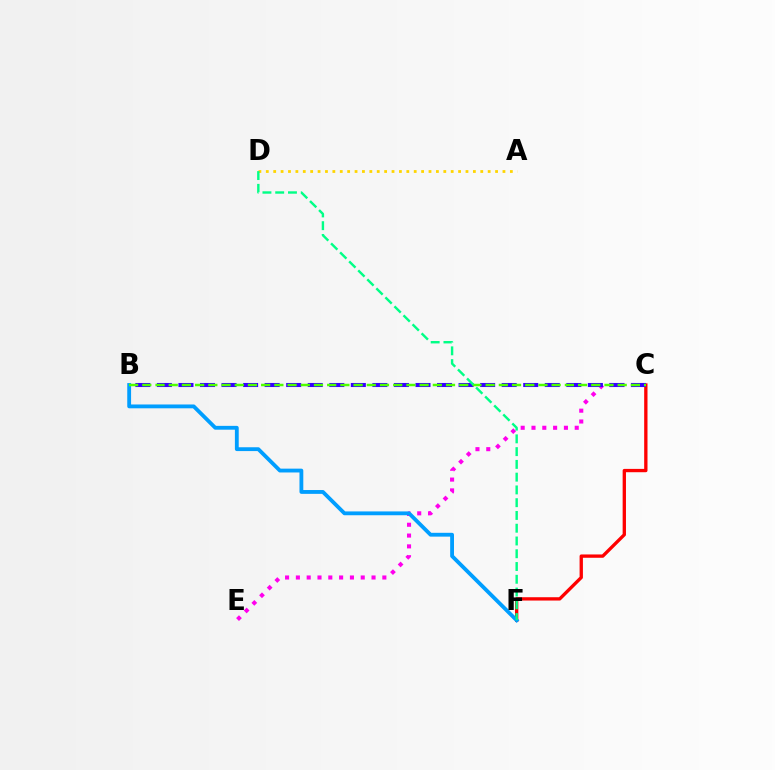{('C', 'E'): [{'color': '#ff00ed', 'line_style': 'dotted', 'thickness': 2.94}], ('A', 'D'): [{'color': '#ffd500', 'line_style': 'dotted', 'thickness': 2.01}], ('C', 'F'): [{'color': '#ff0000', 'line_style': 'solid', 'thickness': 2.39}], ('B', 'C'): [{'color': '#3700ff', 'line_style': 'dashed', 'thickness': 2.93}, {'color': '#4fff00', 'line_style': 'dashed', 'thickness': 1.79}], ('B', 'F'): [{'color': '#009eff', 'line_style': 'solid', 'thickness': 2.75}], ('D', 'F'): [{'color': '#00ff86', 'line_style': 'dashed', 'thickness': 1.73}]}